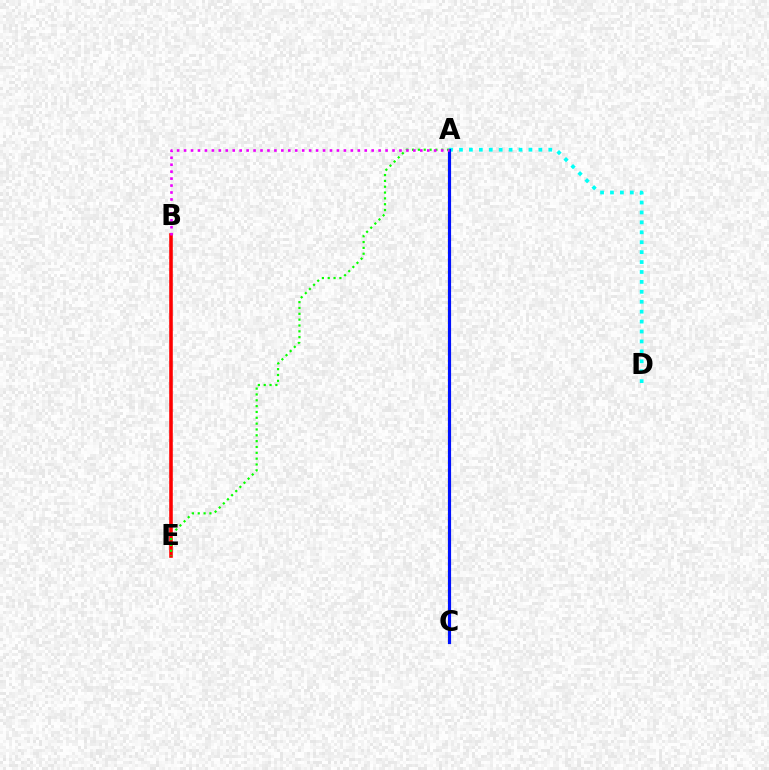{('A', 'D'): [{'color': '#00fff6', 'line_style': 'dotted', 'thickness': 2.7}], ('A', 'C'): [{'color': '#fcf500', 'line_style': 'dotted', 'thickness': 1.73}, {'color': '#0010ff', 'line_style': 'solid', 'thickness': 2.28}], ('B', 'E'): [{'color': '#ff0000', 'line_style': 'solid', 'thickness': 2.58}], ('A', 'E'): [{'color': '#08ff00', 'line_style': 'dotted', 'thickness': 1.59}], ('A', 'B'): [{'color': '#ee00ff', 'line_style': 'dotted', 'thickness': 1.89}]}